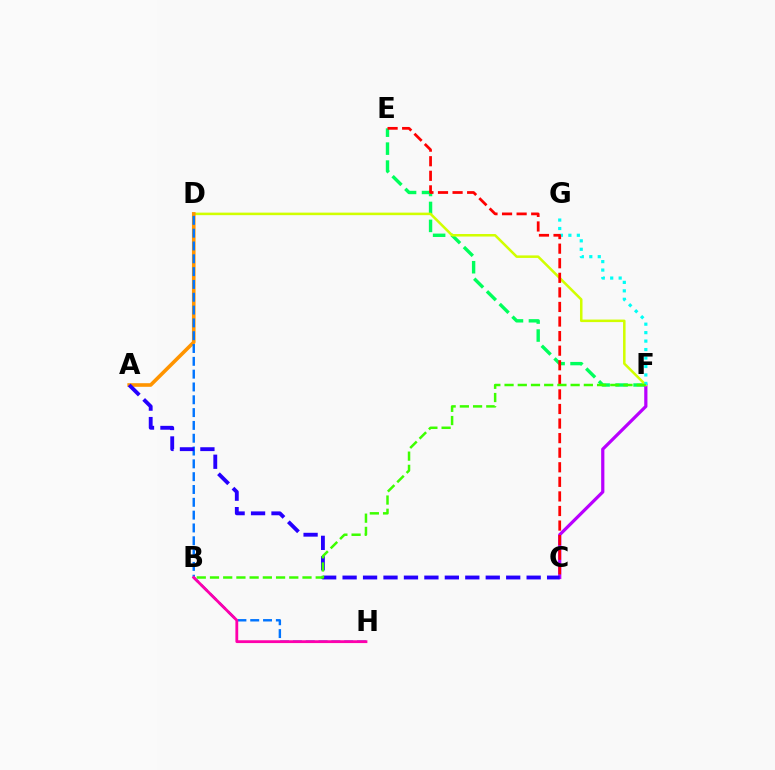{('E', 'F'): [{'color': '#00ff5c', 'line_style': 'dashed', 'thickness': 2.44}], ('C', 'F'): [{'color': '#b900ff', 'line_style': 'solid', 'thickness': 2.31}], ('D', 'F'): [{'color': '#d1ff00', 'line_style': 'solid', 'thickness': 1.82}], ('A', 'D'): [{'color': '#ff9400', 'line_style': 'solid', 'thickness': 2.6}], ('F', 'G'): [{'color': '#00fff6', 'line_style': 'dotted', 'thickness': 2.3}], ('D', 'H'): [{'color': '#0074ff', 'line_style': 'dashed', 'thickness': 1.74}], ('B', 'H'): [{'color': '#ff00ac', 'line_style': 'solid', 'thickness': 2.03}], ('A', 'C'): [{'color': '#2500ff', 'line_style': 'dashed', 'thickness': 2.78}], ('C', 'E'): [{'color': '#ff0000', 'line_style': 'dashed', 'thickness': 1.98}], ('B', 'F'): [{'color': '#3dff00', 'line_style': 'dashed', 'thickness': 1.8}]}